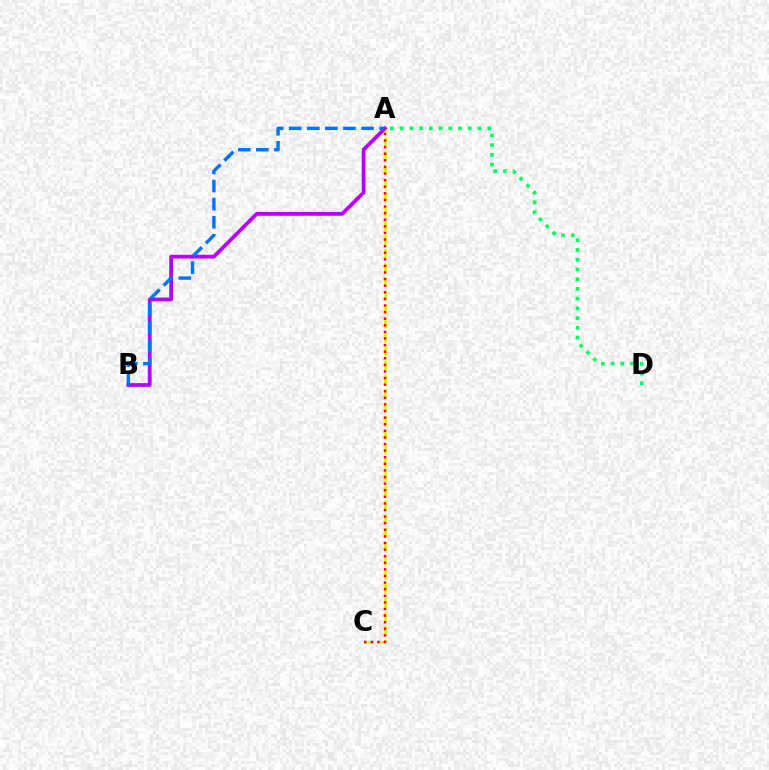{('A', 'C'): [{'color': '#d1ff00', 'line_style': 'dashed', 'thickness': 1.9}, {'color': '#ff0000', 'line_style': 'dotted', 'thickness': 1.79}], ('A', 'B'): [{'color': '#b900ff', 'line_style': 'solid', 'thickness': 2.7}, {'color': '#0074ff', 'line_style': 'dashed', 'thickness': 2.46}], ('A', 'D'): [{'color': '#00ff5c', 'line_style': 'dotted', 'thickness': 2.64}]}